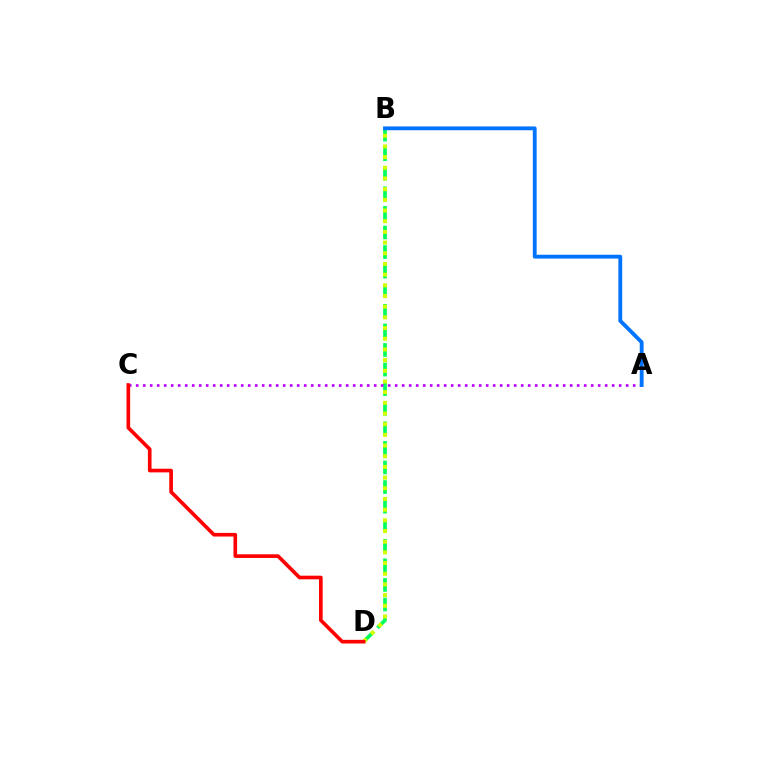{('B', 'D'): [{'color': '#00ff5c', 'line_style': 'dashed', 'thickness': 2.66}, {'color': '#d1ff00', 'line_style': 'dotted', 'thickness': 2.9}], ('A', 'C'): [{'color': '#b900ff', 'line_style': 'dotted', 'thickness': 1.9}], ('A', 'B'): [{'color': '#0074ff', 'line_style': 'solid', 'thickness': 2.76}], ('C', 'D'): [{'color': '#ff0000', 'line_style': 'solid', 'thickness': 2.62}]}